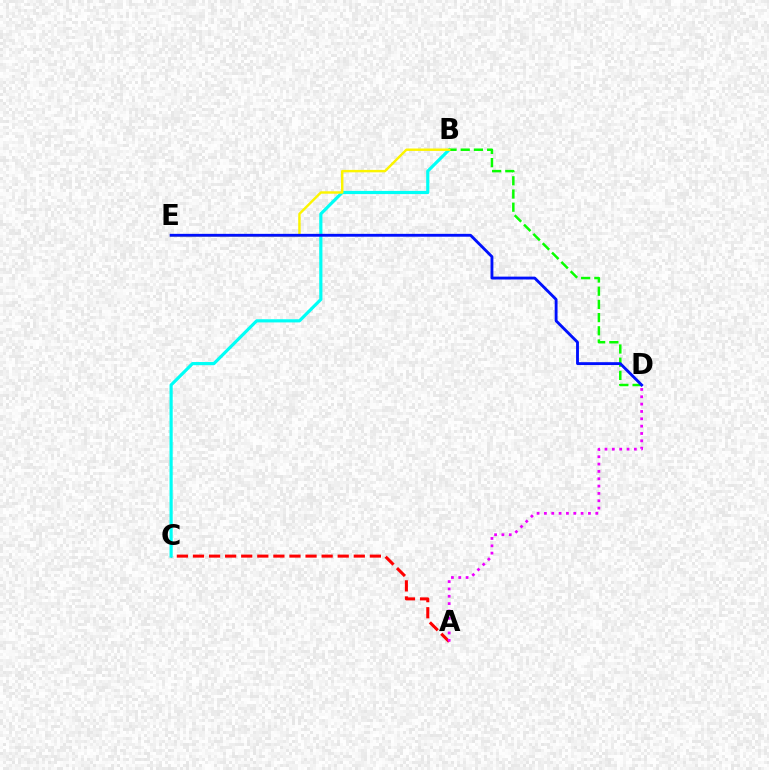{('A', 'C'): [{'color': '#ff0000', 'line_style': 'dashed', 'thickness': 2.18}], ('B', 'C'): [{'color': '#00fff6', 'line_style': 'solid', 'thickness': 2.28}], ('A', 'D'): [{'color': '#ee00ff', 'line_style': 'dotted', 'thickness': 1.99}], ('B', 'D'): [{'color': '#08ff00', 'line_style': 'dashed', 'thickness': 1.79}], ('B', 'E'): [{'color': '#fcf500', 'line_style': 'solid', 'thickness': 1.75}], ('D', 'E'): [{'color': '#0010ff', 'line_style': 'solid', 'thickness': 2.06}]}